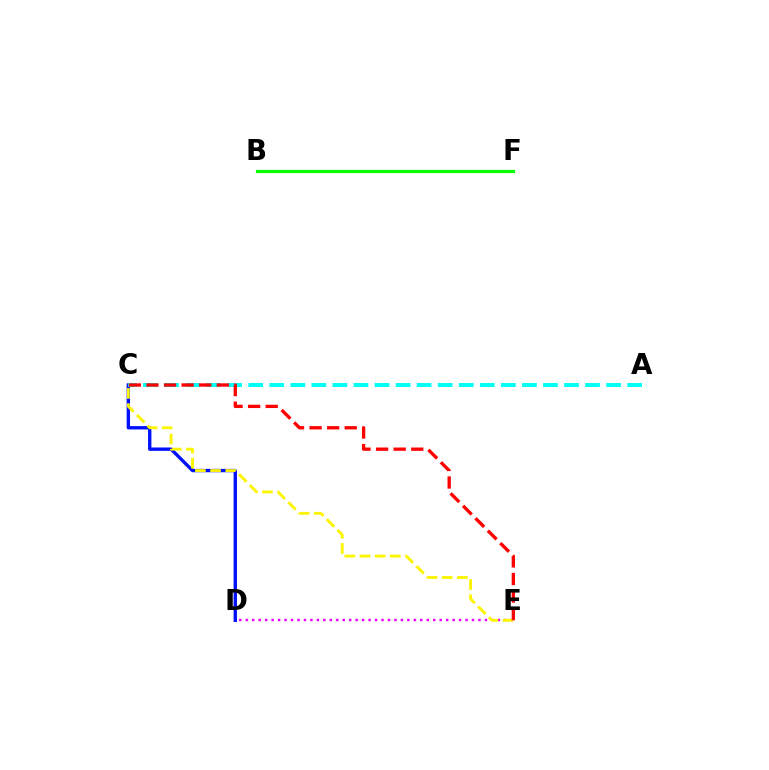{('D', 'E'): [{'color': '#ee00ff', 'line_style': 'dotted', 'thickness': 1.76}], ('B', 'F'): [{'color': '#08ff00', 'line_style': 'solid', 'thickness': 2.28}], ('C', 'D'): [{'color': '#0010ff', 'line_style': 'solid', 'thickness': 2.42}], ('A', 'C'): [{'color': '#00fff6', 'line_style': 'dashed', 'thickness': 2.86}], ('C', 'E'): [{'color': '#fcf500', 'line_style': 'dashed', 'thickness': 2.06}, {'color': '#ff0000', 'line_style': 'dashed', 'thickness': 2.39}]}